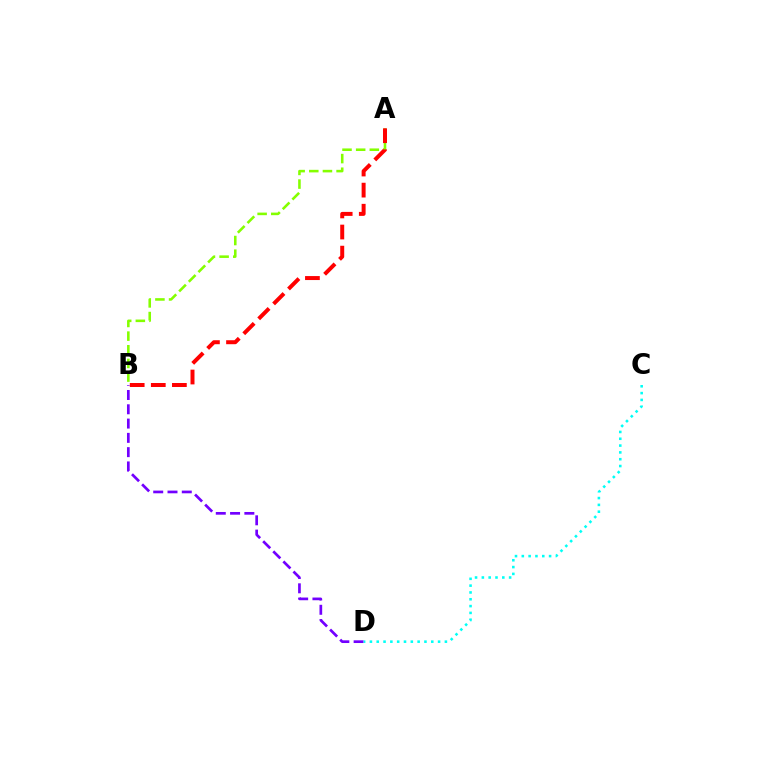{('B', 'D'): [{'color': '#7200ff', 'line_style': 'dashed', 'thickness': 1.94}], ('A', 'B'): [{'color': '#84ff00', 'line_style': 'dashed', 'thickness': 1.85}, {'color': '#ff0000', 'line_style': 'dashed', 'thickness': 2.87}], ('C', 'D'): [{'color': '#00fff6', 'line_style': 'dotted', 'thickness': 1.85}]}